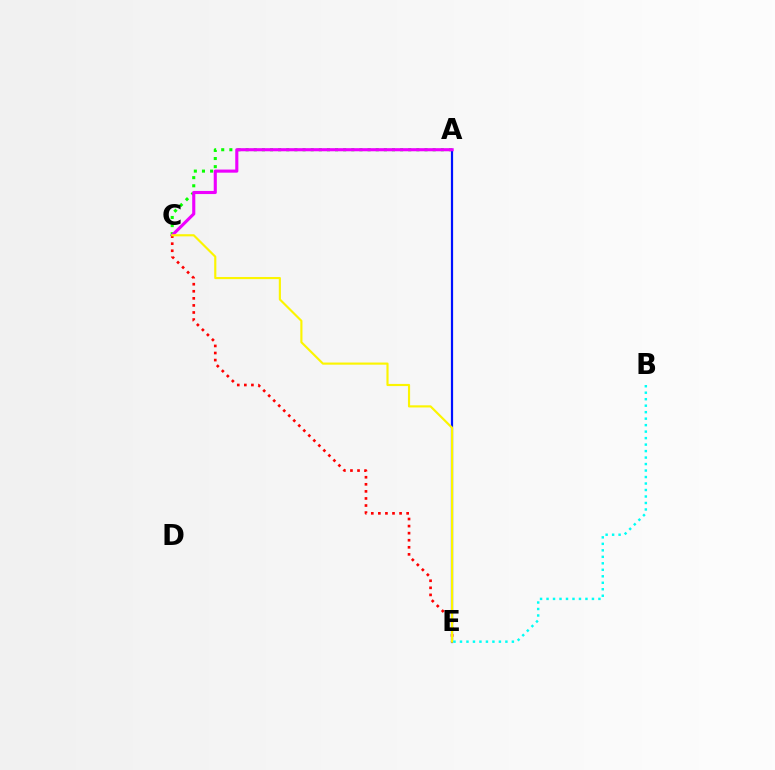{('A', 'C'): [{'color': '#08ff00', 'line_style': 'dotted', 'thickness': 2.21}, {'color': '#ee00ff', 'line_style': 'solid', 'thickness': 2.24}], ('A', 'E'): [{'color': '#0010ff', 'line_style': 'solid', 'thickness': 1.58}], ('C', 'E'): [{'color': '#ff0000', 'line_style': 'dotted', 'thickness': 1.92}, {'color': '#fcf500', 'line_style': 'solid', 'thickness': 1.55}], ('B', 'E'): [{'color': '#00fff6', 'line_style': 'dotted', 'thickness': 1.76}]}